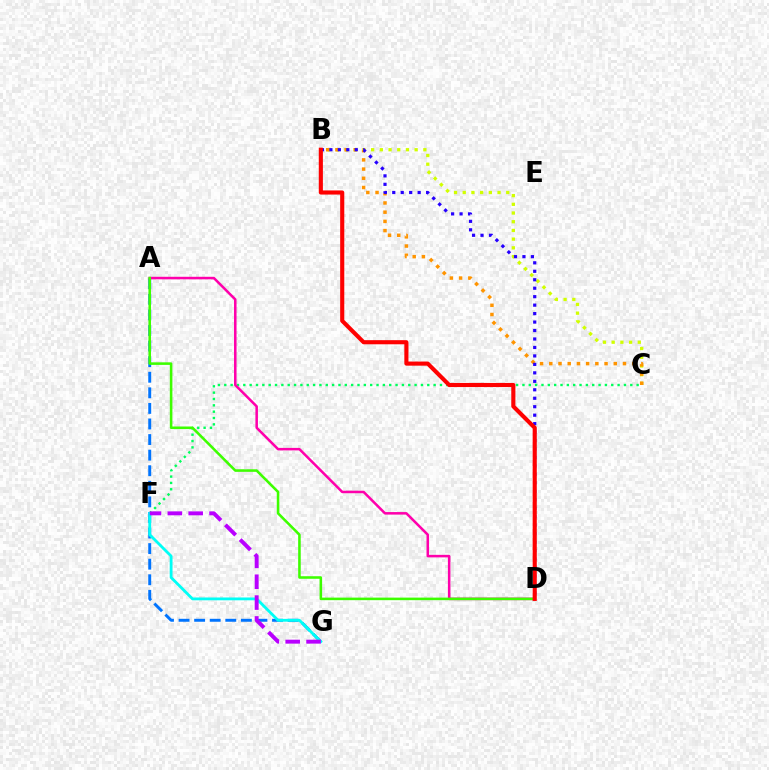{('B', 'C'): [{'color': '#d1ff00', 'line_style': 'dotted', 'thickness': 2.36}, {'color': '#ff9400', 'line_style': 'dotted', 'thickness': 2.5}], ('C', 'F'): [{'color': '#00ff5c', 'line_style': 'dotted', 'thickness': 1.72}], ('A', 'G'): [{'color': '#0074ff', 'line_style': 'dashed', 'thickness': 2.12}], ('B', 'D'): [{'color': '#2500ff', 'line_style': 'dotted', 'thickness': 2.3}, {'color': '#ff0000', 'line_style': 'solid', 'thickness': 2.96}], ('F', 'G'): [{'color': '#00fff6', 'line_style': 'solid', 'thickness': 2.02}, {'color': '#b900ff', 'line_style': 'dashed', 'thickness': 2.83}], ('A', 'D'): [{'color': '#ff00ac', 'line_style': 'solid', 'thickness': 1.82}, {'color': '#3dff00', 'line_style': 'solid', 'thickness': 1.84}]}